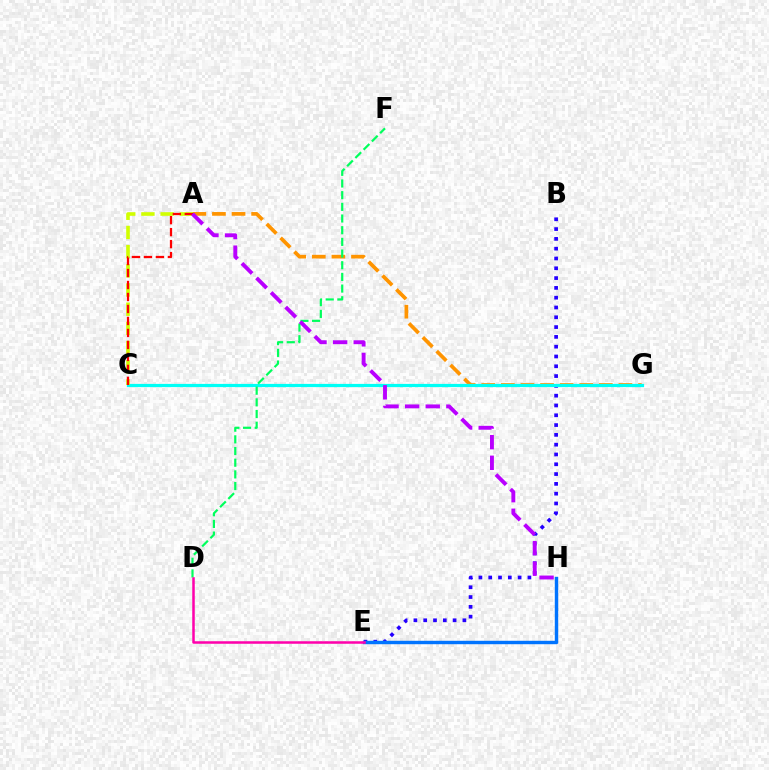{('B', 'E'): [{'color': '#2500ff', 'line_style': 'dotted', 'thickness': 2.66}], ('C', 'G'): [{'color': '#3dff00', 'line_style': 'solid', 'thickness': 2.1}, {'color': '#00fff6', 'line_style': 'solid', 'thickness': 2.31}], ('E', 'H'): [{'color': '#0074ff', 'line_style': 'solid', 'thickness': 2.46}], ('A', 'G'): [{'color': '#ff9400', 'line_style': 'dashed', 'thickness': 2.66}], ('A', 'C'): [{'color': '#d1ff00', 'line_style': 'dashed', 'thickness': 2.61}, {'color': '#ff0000', 'line_style': 'dashed', 'thickness': 1.63}], ('D', 'F'): [{'color': '#00ff5c', 'line_style': 'dashed', 'thickness': 1.59}], ('D', 'E'): [{'color': '#ff00ac', 'line_style': 'solid', 'thickness': 1.81}], ('A', 'H'): [{'color': '#b900ff', 'line_style': 'dashed', 'thickness': 2.8}]}